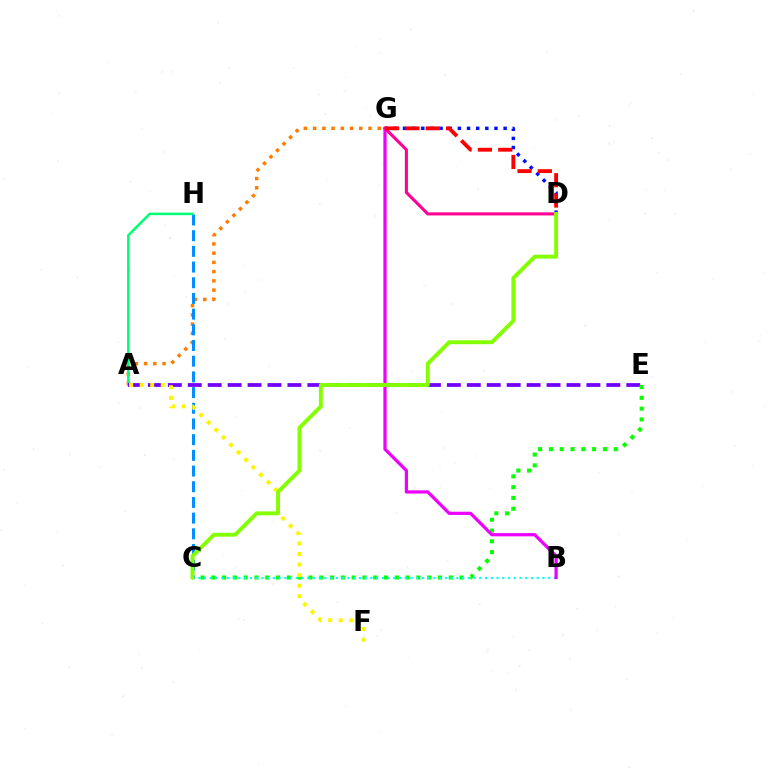{('A', 'G'): [{'color': '#ff7c00', 'line_style': 'dotted', 'thickness': 2.51}], ('D', 'G'): [{'color': '#0010ff', 'line_style': 'dotted', 'thickness': 2.49}, {'color': '#ff0094', 'line_style': 'solid', 'thickness': 2.21}, {'color': '#ff0000', 'line_style': 'dashed', 'thickness': 2.76}], ('C', 'H'): [{'color': '#008cff', 'line_style': 'dashed', 'thickness': 2.13}], ('A', 'H'): [{'color': '#00ff74', 'line_style': 'solid', 'thickness': 1.82}], ('A', 'E'): [{'color': '#7200ff', 'line_style': 'dashed', 'thickness': 2.71}], ('C', 'E'): [{'color': '#08ff00', 'line_style': 'dotted', 'thickness': 2.93}], ('B', 'C'): [{'color': '#00fff6', 'line_style': 'dotted', 'thickness': 1.56}], ('A', 'F'): [{'color': '#fcf500', 'line_style': 'dotted', 'thickness': 2.87}], ('B', 'G'): [{'color': '#ee00ff', 'line_style': 'solid', 'thickness': 2.33}], ('C', 'D'): [{'color': '#84ff00', 'line_style': 'solid', 'thickness': 2.81}]}